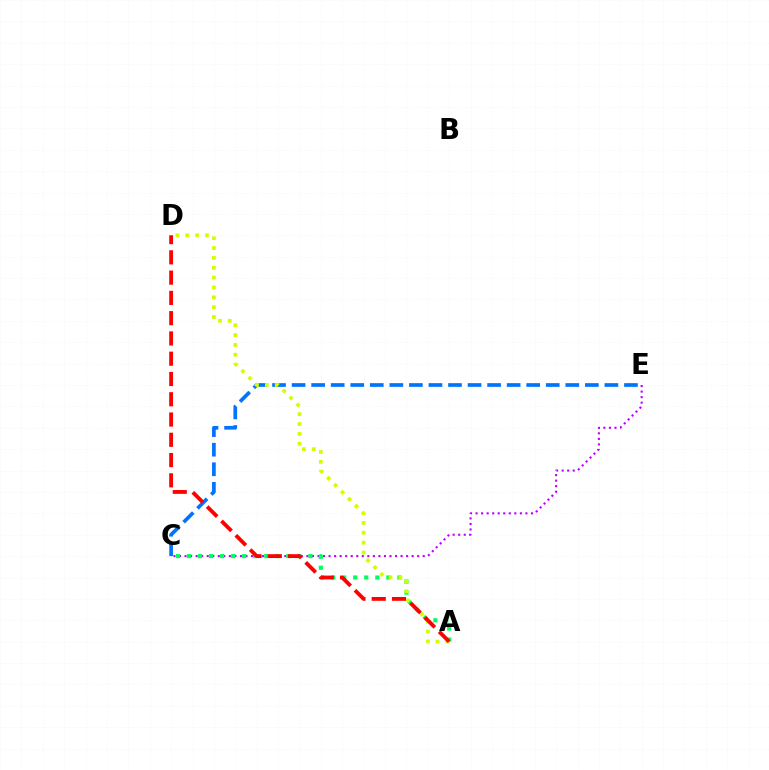{('C', 'E'): [{'color': '#b900ff', 'line_style': 'dotted', 'thickness': 1.5}, {'color': '#0074ff', 'line_style': 'dashed', 'thickness': 2.66}], ('A', 'C'): [{'color': '#00ff5c', 'line_style': 'dotted', 'thickness': 3.0}], ('A', 'D'): [{'color': '#d1ff00', 'line_style': 'dotted', 'thickness': 2.68}, {'color': '#ff0000', 'line_style': 'dashed', 'thickness': 2.75}]}